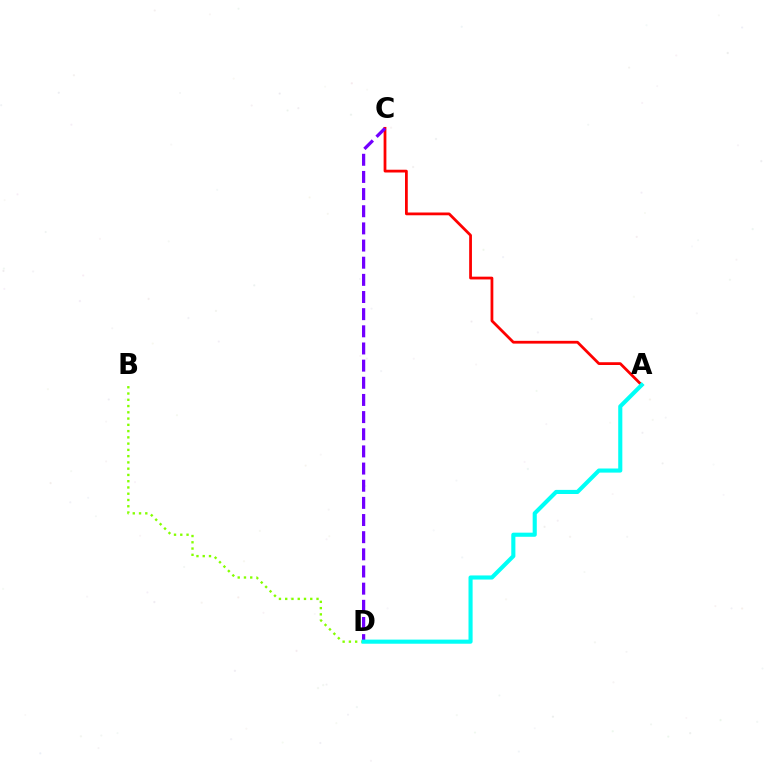{('A', 'C'): [{'color': '#ff0000', 'line_style': 'solid', 'thickness': 2.0}], ('C', 'D'): [{'color': '#7200ff', 'line_style': 'dashed', 'thickness': 2.33}], ('B', 'D'): [{'color': '#84ff00', 'line_style': 'dotted', 'thickness': 1.7}], ('A', 'D'): [{'color': '#00fff6', 'line_style': 'solid', 'thickness': 2.96}]}